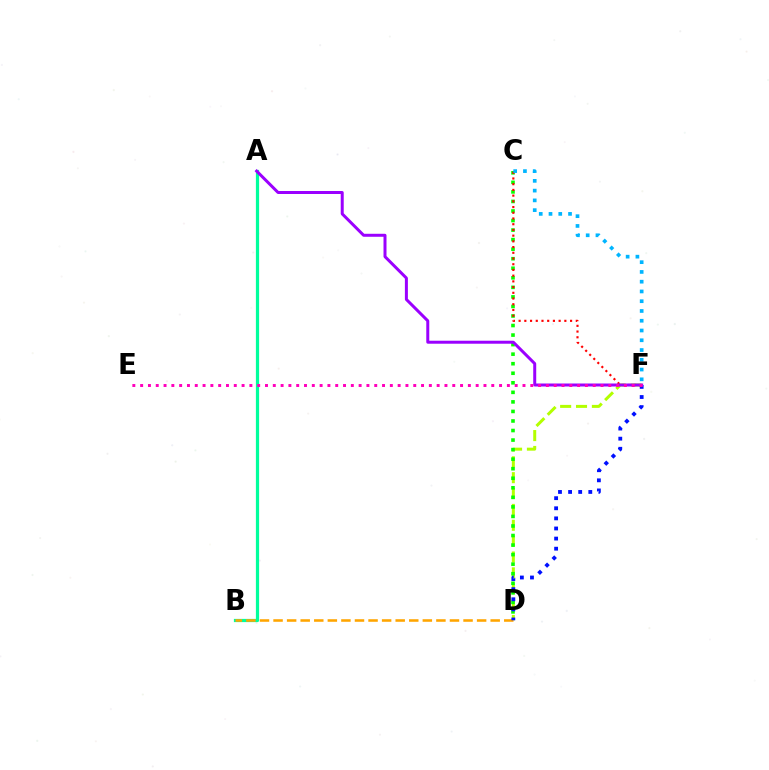{('A', 'B'): [{'color': '#00ff9d', 'line_style': 'solid', 'thickness': 2.32}], ('D', 'F'): [{'color': '#b3ff00', 'line_style': 'dashed', 'thickness': 2.16}, {'color': '#0010ff', 'line_style': 'dotted', 'thickness': 2.75}], ('C', 'D'): [{'color': '#08ff00', 'line_style': 'dotted', 'thickness': 2.59}], ('B', 'D'): [{'color': '#ffa500', 'line_style': 'dashed', 'thickness': 1.84}], ('C', 'F'): [{'color': '#ff0000', 'line_style': 'dotted', 'thickness': 1.55}, {'color': '#00b5ff', 'line_style': 'dotted', 'thickness': 2.65}], ('A', 'F'): [{'color': '#9b00ff', 'line_style': 'solid', 'thickness': 2.16}], ('E', 'F'): [{'color': '#ff00bd', 'line_style': 'dotted', 'thickness': 2.12}]}